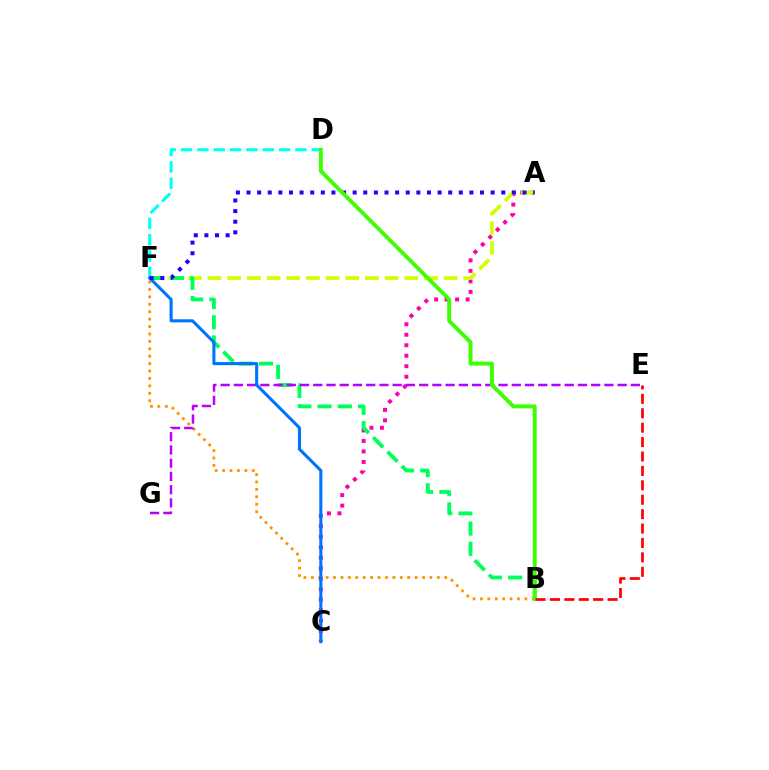{('B', 'F'): [{'color': '#ff9400', 'line_style': 'dotted', 'thickness': 2.01}, {'color': '#00ff5c', 'line_style': 'dashed', 'thickness': 2.75}], ('A', 'C'): [{'color': '#ff00ac', 'line_style': 'dotted', 'thickness': 2.85}], ('A', 'F'): [{'color': '#d1ff00', 'line_style': 'dashed', 'thickness': 2.67}, {'color': '#2500ff', 'line_style': 'dotted', 'thickness': 2.88}], ('D', 'F'): [{'color': '#00fff6', 'line_style': 'dashed', 'thickness': 2.22}], ('E', 'G'): [{'color': '#b900ff', 'line_style': 'dashed', 'thickness': 1.8}], ('C', 'F'): [{'color': '#0074ff', 'line_style': 'solid', 'thickness': 2.22}], ('B', 'D'): [{'color': '#3dff00', 'line_style': 'solid', 'thickness': 2.83}], ('B', 'E'): [{'color': '#ff0000', 'line_style': 'dashed', 'thickness': 1.96}]}